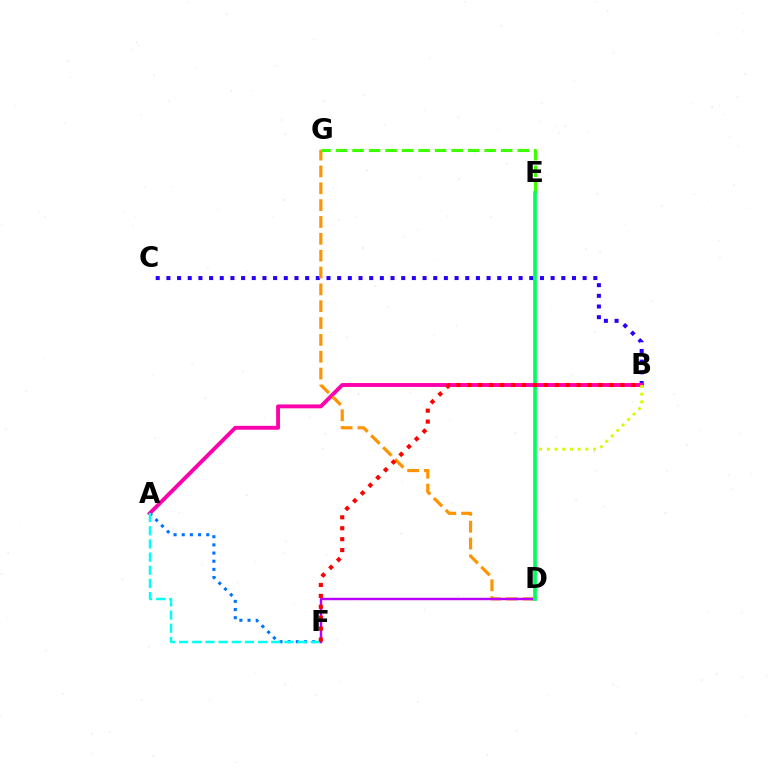{('B', 'C'): [{'color': '#2500ff', 'line_style': 'dotted', 'thickness': 2.9}], ('A', 'B'): [{'color': '#ff00ac', 'line_style': 'solid', 'thickness': 2.8}], ('A', 'F'): [{'color': '#0074ff', 'line_style': 'dotted', 'thickness': 2.22}, {'color': '#00fff6', 'line_style': 'dashed', 'thickness': 1.79}], ('D', 'G'): [{'color': '#ff9400', 'line_style': 'dashed', 'thickness': 2.29}], ('E', 'G'): [{'color': '#3dff00', 'line_style': 'dashed', 'thickness': 2.24}], ('D', 'F'): [{'color': '#b900ff', 'line_style': 'solid', 'thickness': 1.74}], ('B', 'D'): [{'color': '#d1ff00', 'line_style': 'dotted', 'thickness': 2.09}], ('D', 'E'): [{'color': '#00ff5c', 'line_style': 'solid', 'thickness': 2.63}], ('B', 'F'): [{'color': '#ff0000', 'line_style': 'dotted', 'thickness': 2.97}]}